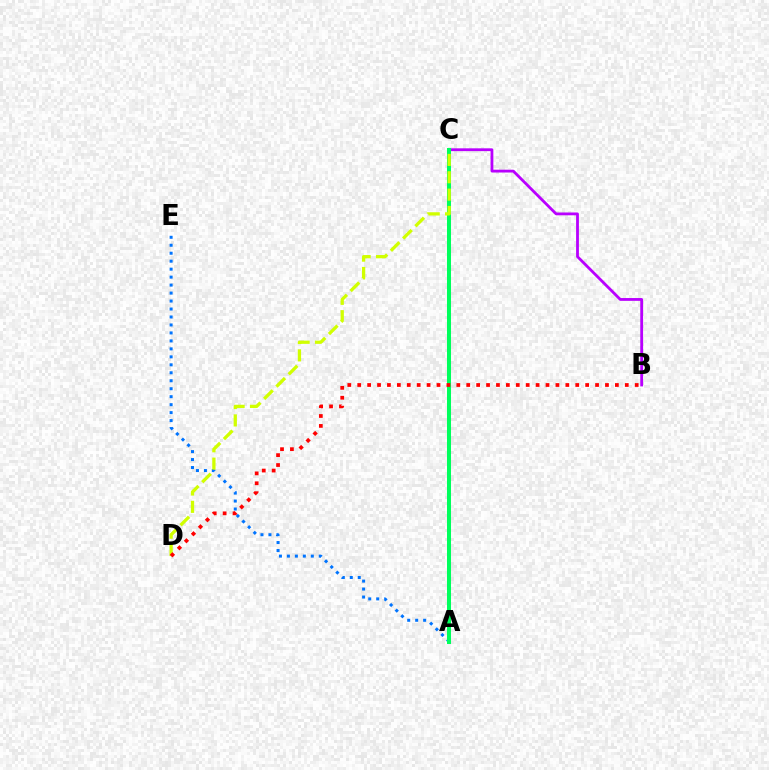{('A', 'E'): [{'color': '#0074ff', 'line_style': 'dotted', 'thickness': 2.17}], ('B', 'C'): [{'color': '#b900ff', 'line_style': 'solid', 'thickness': 2.02}], ('A', 'C'): [{'color': '#00ff5c', 'line_style': 'solid', 'thickness': 2.9}], ('C', 'D'): [{'color': '#d1ff00', 'line_style': 'dashed', 'thickness': 2.36}], ('B', 'D'): [{'color': '#ff0000', 'line_style': 'dotted', 'thickness': 2.69}]}